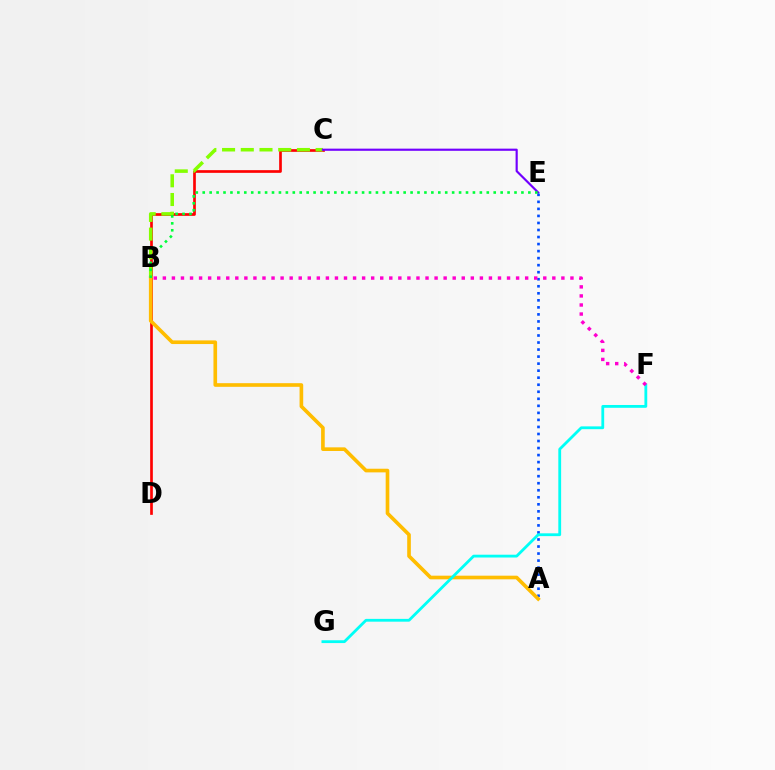{('C', 'D'): [{'color': '#ff0000', 'line_style': 'solid', 'thickness': 1.93}], ('B', 'C'): [{'color': '#84ff00', 'line_style': 'dashed', 'thickness': 2.54}], ('C', 'E'): [{'color': '#7200ff', 'line_style': 'solid', 'thickness': 1.56}], ('A', 'E'): [{'color': '#004bff', 'line_style': 'dotted', 'thickness': 1.91}], ('A', 'B'): [{'color': '#ffbd00', 'line_style': 'solid', 'thickness': 2.62}], ('B', 'E'): [{'color': '#00ff39', 'line_style': 'dotted', 'thickness': 1.88}], ('F', 'G'): [{'color': '#00fff6', 'line_style': 'solid', 'thickness': 2.02}], ('B', 'F'): [{'color': '#ff00cf', 'line_style': 'dotted', 'thickness': 2.46}]}